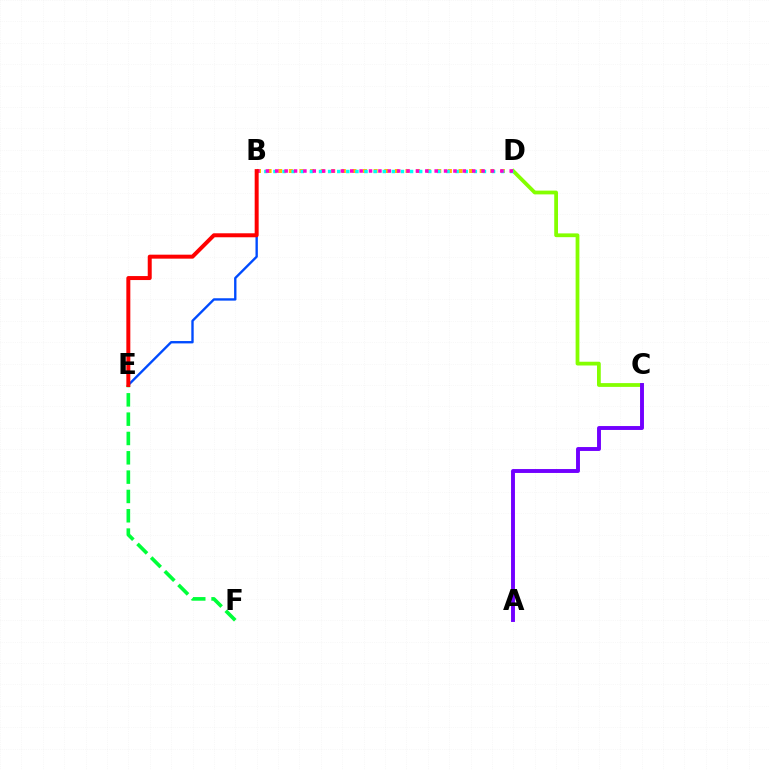{('B', 'D'): [{'color': '#ffbd00', 'line_style': 'dotted', 'thickness': 2.88}, {'color': '#00fff6', 'line_style': 'dotted', 'thickness': 2.47}, {'color': '#ff00cf', 'line_style': 'dotted', 'thickness': 2.55}], ('C', 'D'): [{'color': '#84ff00', 'line_style': 'solid', 'thickness': 2.72}], ('A', 'C'): [{'color': '#7200ff', 'line_style': 'solid', 'thickness': 2.81}], ('B', 'E'): [{'color': '#004bff', 'line_style': 'solid', 'thickness': 1.7}, {'color': '#ff0000', 'line_style': 'solid', 'thickness': 2.87}], ('E', 'F'): [{'color': '#00ff39', 'line_style': 'dashed', 'thickness': 2.63}]}